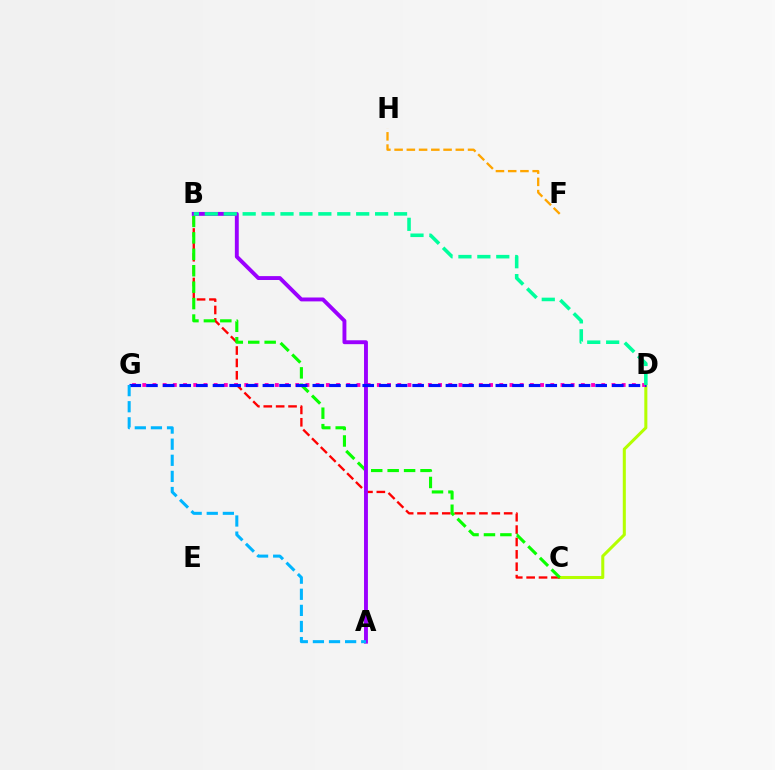{('C', 'D'): [{'color': '#b3ff00', 'line_style': 'solid', 'thickness': 2.19}], ('B', 'C'): [{'color': '#ff0000', 'line_style': 'dashed', 'thickness': 1.68}, {'color': '#08ff00', 'line_style': 'dashed', 'thickness': 2.23}], ('D', 'G'): [{'color': '#ff00bd', 'line_style': 'dotted', 'thickness': 2.77}, {'color': '#0010ff', 'line_style': 'dashed', 'thickness': 2.26}], ('A', 'B'): [{'color': '#9b00ff', 'line_style': 'solid', 'thickness': 2.8}], ('F', 'H'): [{'color': '#ffa500', 'line_style': 'dashed', 'thickness': 1.66}], ('B', 'D'): [{'color': '#00ff9d', 'line_style': 'dashed', 'thickness': 2.57}], ('A', 'G'): [{'color': '#00b5ff', 'line_style': 'dashed', 'thickness': 2.19}]}